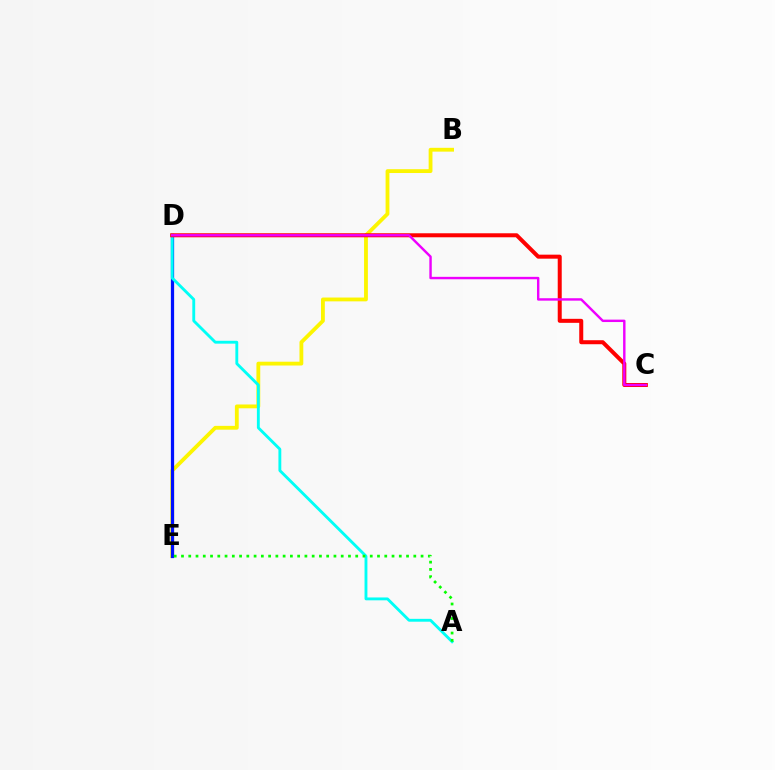{('B', 'E'): [{'color': '#fcf500', 'line_style': 'solid', 'thickness': 2.75}], ('D', 'E'): [{'color': '#0010ff', 'line_style': 'solid', 'thickness': 2.33}], ('A', 'D'): [{'color': '#00fff6', 'line_style': 'solid', 'thickness': 2.06}], ('C', 'D'): [{'color': '#ff0000', 'line_style': 'solid', 'thickness': 2.89}, {'color': '#ee00ff', 'line_style': 'solid', 'thickness': 1.74}], ('A', 'E'): [{'color': '#08ff00', 'line_style': 'dotted', 'thickness': 1.97}]}